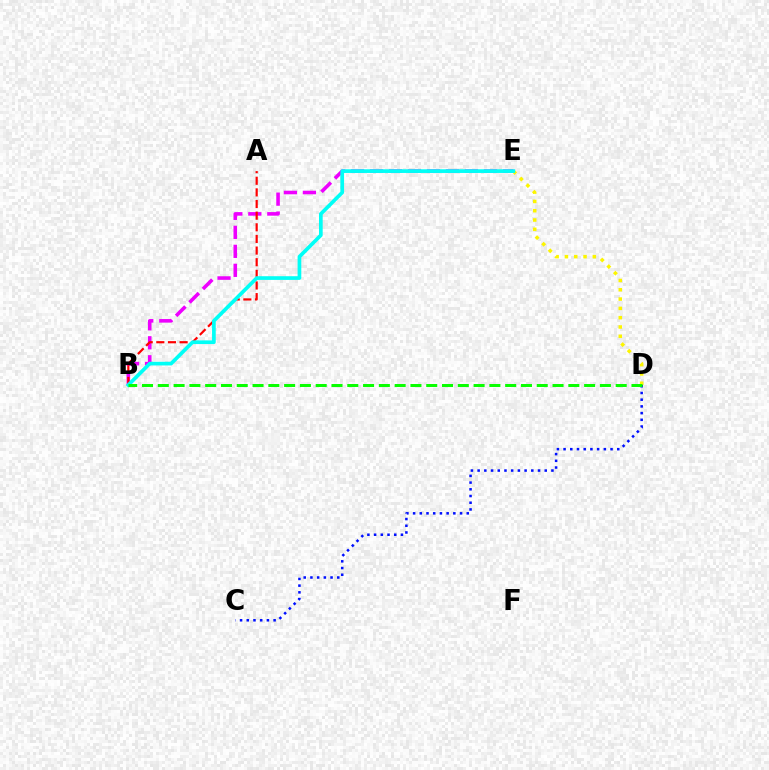{('C', 'D'): [{'color': '#0010ff', 'line_style': 'dotted', 'thickness': 1.82}], ('B', 'E'): [{'color': '#ee00ff', 'line_style': 'dashed', 'thickness': 2.58}, {'color': '#00fff6', 'line_style': 'solid', 'thickness': 2.66}], ('A', 'B'): [{'color': '#ff0000', 'line_style': 'dashed', 'thickness': 1.58}], ('D', 'E'): [{'color': '#fcf500', 'line_style': 'dotted', 'thickness': 2.53}], ('B', 'D'): [{'color': '#08ff00', 'line_style': 'dashed', 'thickness': 2.14}]}